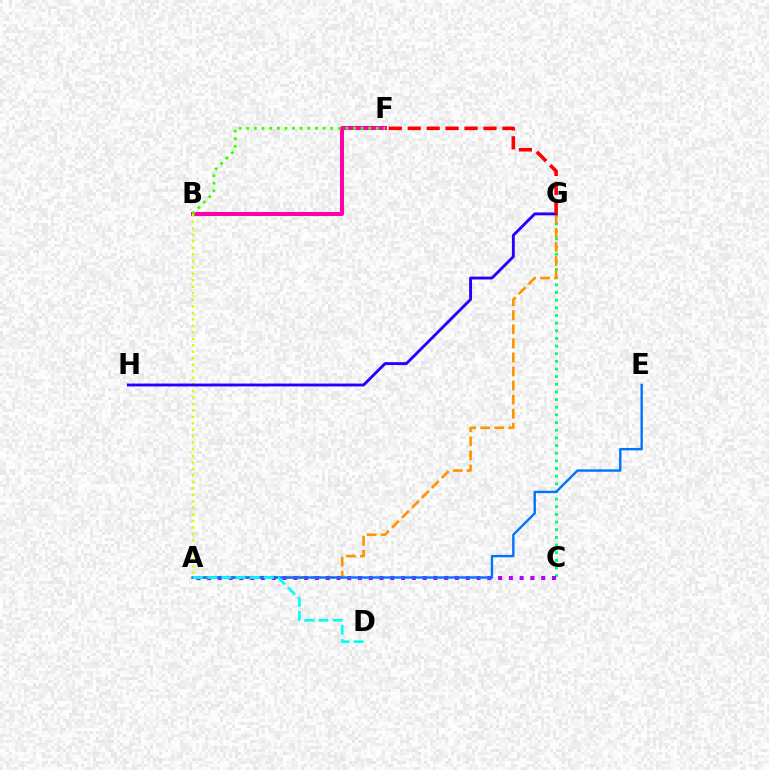{('C', 'G'): [{'color': '#00ff5c', 'line_style': 'dotted', 'thickness': 2.08}], ('B', 'F'): [{'color': '#ff00ac', 'line_style': 'solid', 'thickness': 2.92}, {'color': '#3dff00', 'line_style': 'dotted', 'thickness': 2.07}], ('A', 'G'): [{'color': '#ff9400', 'line_style': 'dashed', 'thickness': 1.91}], ('A', 'B'): [{'color': '#d1ff00', 'line_style': 'dotted', 'thickness': 1.77}], ('G', 'H'): [{'color': '#2500ff', 'line_style': 'solid', 'thickness': 2.07}], ('F', 'G'): [{'color': '#ff0000', 'line_style': 'dashed', 'thickness': 2.57}], ('A', 'C'): [{'color': '#b900ff', 'line_style': 'dotted', 'thickness': 2.93}], ('A', 'E'): [{'color': '#0074ff', 'line_style': 'solid', 'thickness': 1.73}], ('A', 'D'): [{'color': '#00fff6', 'line_style': 'dashed', 'thickness': 1.92}]}